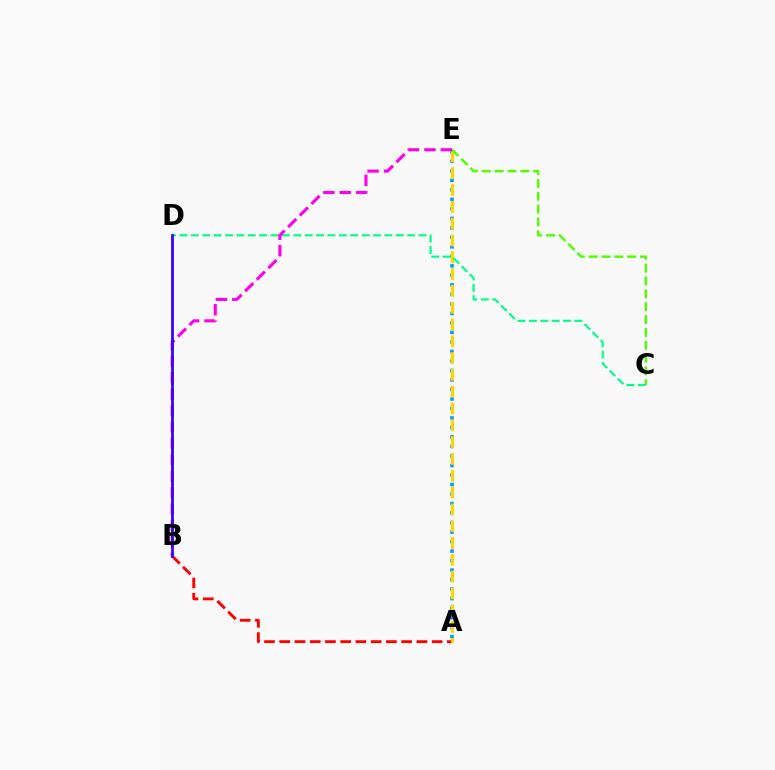{('A', 'B'): [{'color': '#ff0000', 'line_style': 'dashed', 'thickness': 2.07}], ('A', 'E'): [{'color': '#009eff', 'line_style': 'dotted', 'thickness': 2.58}, {'color': '#ffd500', 'line_style': 'dashed', 'thickness': 2.28}], ('C', 'E'): [{'color': '#4fff00', 'line_style': 'dashed', 'thickness': 1.74}], ('C', 'D'): [{'color': '#00ff86', 'line_style': 'dashed', 'thickness': 1.55}], ('B', 'E'): [{'color': '#ff00ed', 'line_style': 'dashed', 'thickness': 2.23}], ('B', 'D'): [{'color': '#3700ff', 'line_style': 'solid', 'thickness': 1.99}]}